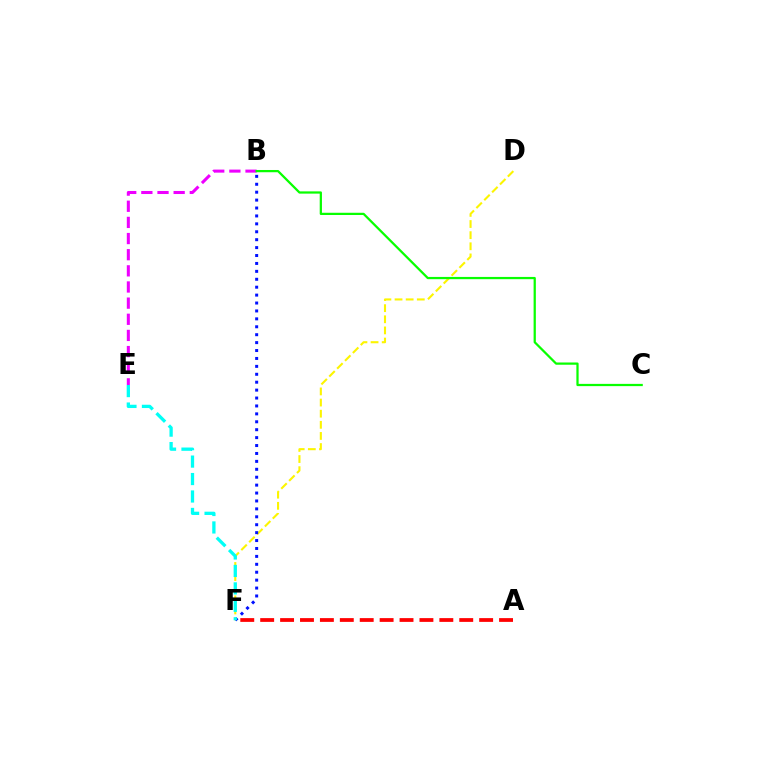{('D', 'F'): [{'color': '#fcf500', 'line_style': 'dashed', 'thickness': 1.51}], ('B', 'E'): [{'color': '#ee00ff', 'line_style': 'dashed', 'thickness': 2.19}], ('B', 'C'): [{'color': '#08ff00', 'line_style': 'solid', 'thickness': 1.62}], ('A', 'F'): [{'color': '#ff0000', 'line_style': 'dashed', 'thickness': 2.7}], ('B', 'F'): [{'color': '#0010ff', 'line_style': 'dotted', 'thickness': 2.15}], ('E', 'F'): [{'color': '#00fff6', 'line_style': 'dashed', 'thickness': 2.37}]}